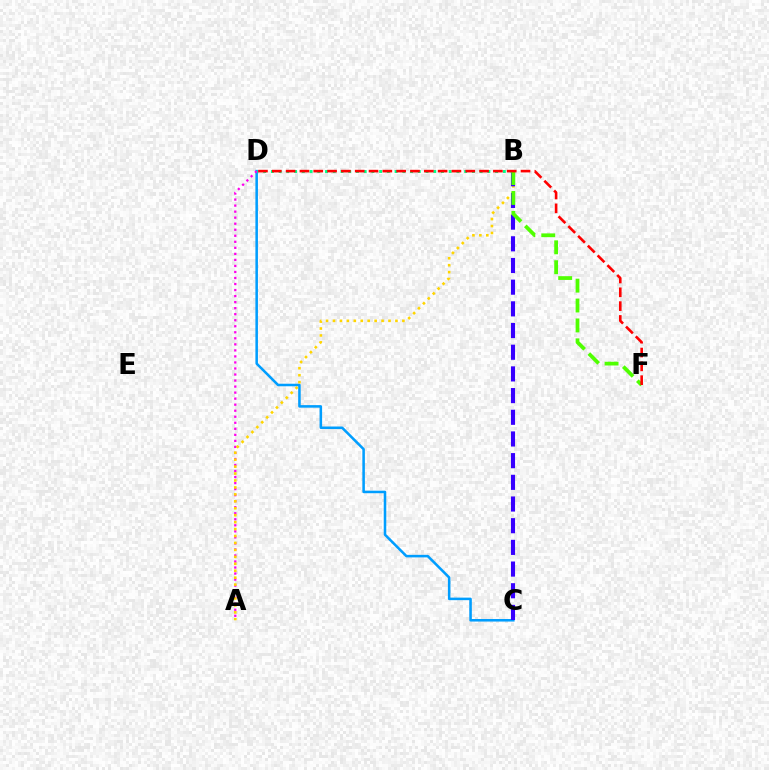{('C', 'D'): [{'color': '#009eff', 'line_style': 'solid', 'thickness': 1.83}], ('A', 'D'): [{'color': '#ff00ed', 'line_style': 'dotted', 'thickness': 1.64}], ('A', 'B'): [{'color': '#ffd500', 'line_style': 'dotted', 'thickness': 1.89}], ('B', 'C'): [{'color': '#3700ff', 'line_style': 'dashed', 'thickness': 2.95}], ('B', 'D'): [{'color': '#00ff86', 'line_style': 'dotted', 'thickness': 2.1}], ('B', 'F'): [{'color': '#4fff00', 'line_style': 'dashed', 'thickness': 2.7}], ('D', 'F'): [{'color': '#ff0000', 'line_style': 'dashed', 'thickness': 1.88}]}